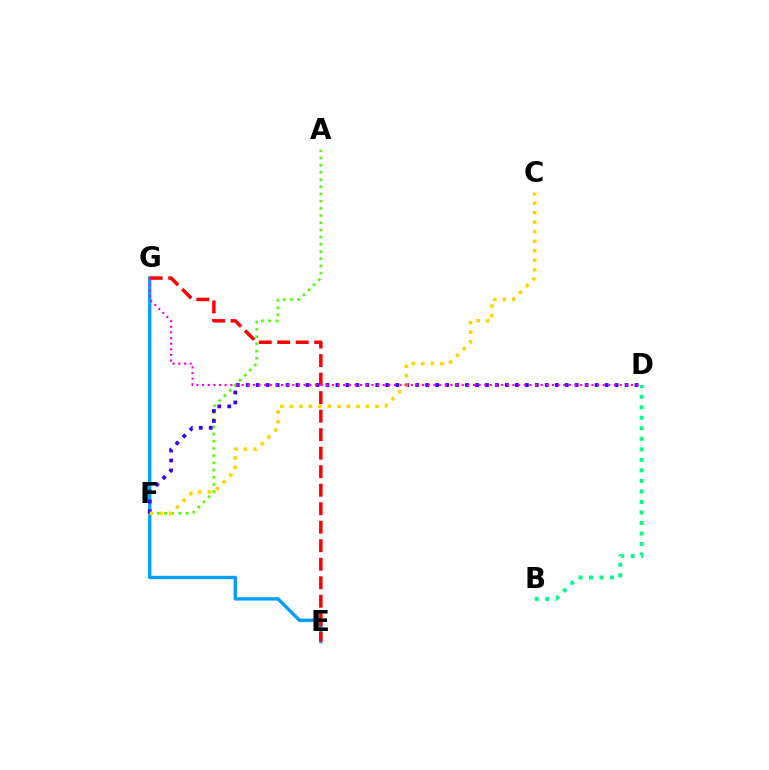{('A', 'F'): [{'color': '#4fff00', 'line_style': 'dotted', 'thickness': 1.96}], ('B', 'D'): [{'color': '#00ff86', 'line_style': 'dotted', 'thickness': 2.86}], ('E', 'G'): [{'color': '#009eff', 'line_style': 'solid', 'thickness': 2.42}, {'color': '#ff0000', 'line_style': 'dashed', 'thickness': 2.51}], ('D', 'F'): [{'color': '#3700ff', 'line_style': 'dotted', 'thickness': 2.71}], ('C', 'F'): [{'color': '#ffd500', 'line_style': 'dotted', 'thickness': 2.58}], ('D', 'G'): [{'color': '#ff00ed', 'line_style': 'dotted', 'thickness': 1.53}]}